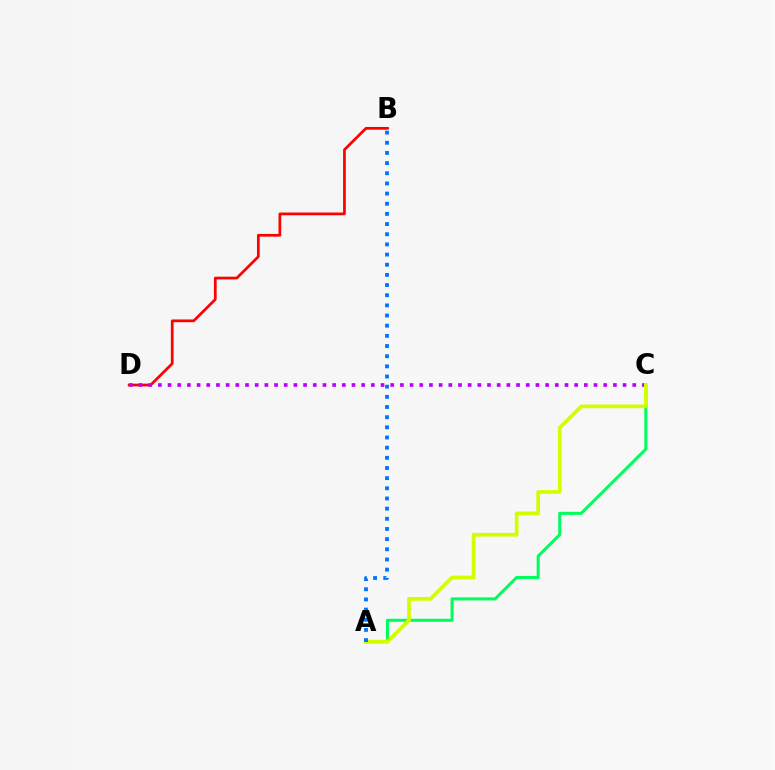{('B', 'D'): [{'color': '#ff0000', 'line_style': 'solid', 'thickness': 1.97}], ('A', 'C'): [{'color': '#00ff5c', 'line_style': 'solid', 'thickness': 2.21}, {'color': '#d1ff00', 'line_style': 'solid', 'thickness': 2.68}], ('C', 'D'): [{'color': '#b900ff', 'line_style': 'dotted', 'thickness': 2.63}], ('A', 'B'): [{'color': '#0074ff', 'line_style': 'dotted', 'thickness': 2.76}]}